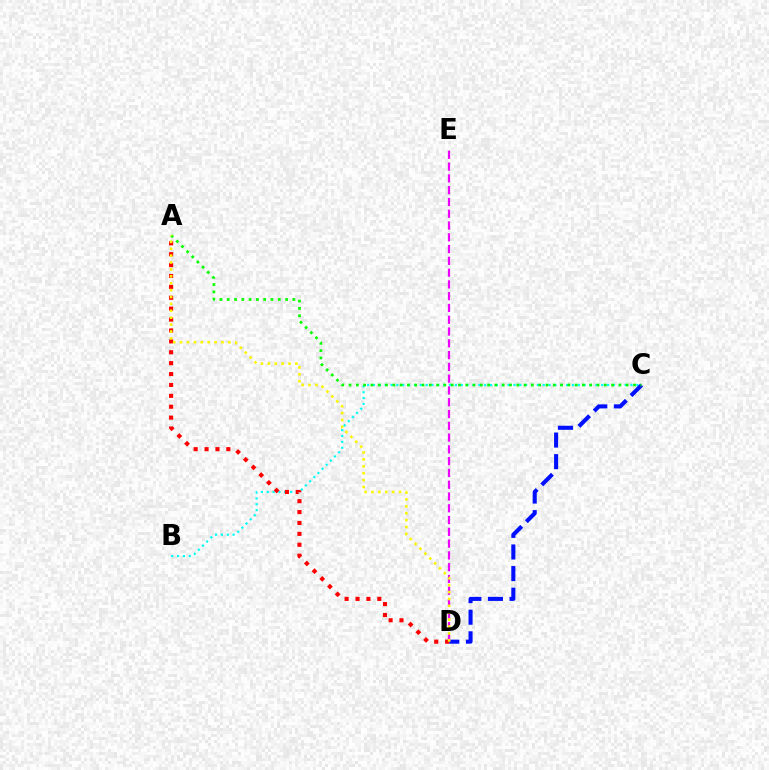{('B', 'C'): [{'color': '#00fff6', 'line_style': 'dotted', 'thickness': 1.59}], ('C', 'D'): [{'color': '#0010ff', 'line_style': 'dashed', 'thickness': 2.93}], ('D', 'E'): [{'color': '#ee00ff', 'line_style': 'dashed', 'thickness': 1.6}], ('A', 'C'): [{'color': '#08ff00', 'line_style': 'dotted', 'thickness': 1.98}], ('A', 'D'): [{'color': '#ff0000', 'line_style': 'dotted', 'thickness': 2.96}, {'color': '#fcf500', 'line_style': 'dotted', 'thickness': 1.87}]}